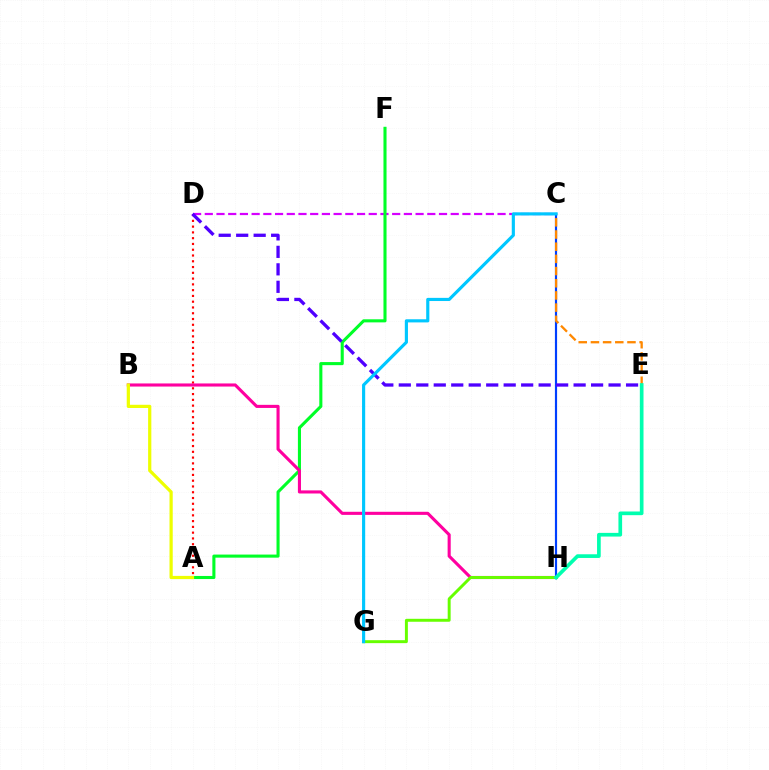{('C', 'D'): [{'color': '#d600ff', 'line_style': 'dashed', 'thickness': 1.59}], ('A', 'F'): [{'color': '#00ff27', 'line_style': 'solid', 'thickness': 2.22}], ('A', 'D'): [{'color': '#ff0000', 'line_style': 'dotted', 'thickness': 1.57}], ('C', 'H'): [{'color': '#003fff', 'line_style': 'solid', 'thickness': 1.57}], ('C', 'E'): [{'color': '#ff8800', 'line_style': 'dashed', 'thickness': 1.65}], ('B', 'H'): [{'color': '#ff00a0', 'line_style': 'solid', 'thickness': 2.23}], ('G', 'H'): [{'color': '#66ff00', 'line_style': 'solid', 'thickness': 2.12}], ('A', 'B'): [{'color': '#eeff00', 'line_style': 'solid', 'thickness': 2.32}], ('D', 'E'): [{'color': '#4f00ff', 'line_style': 'dashed', 'thickness': 2.37}], ('E', 'H'): [{'color': '#00ffaf', 'line_style': 'solid', 'thickness': 2.65}], ('C', 'G'): [{'color': '#00c7ff', 'line_style': 'solid', 'thickness': 2.27}]}